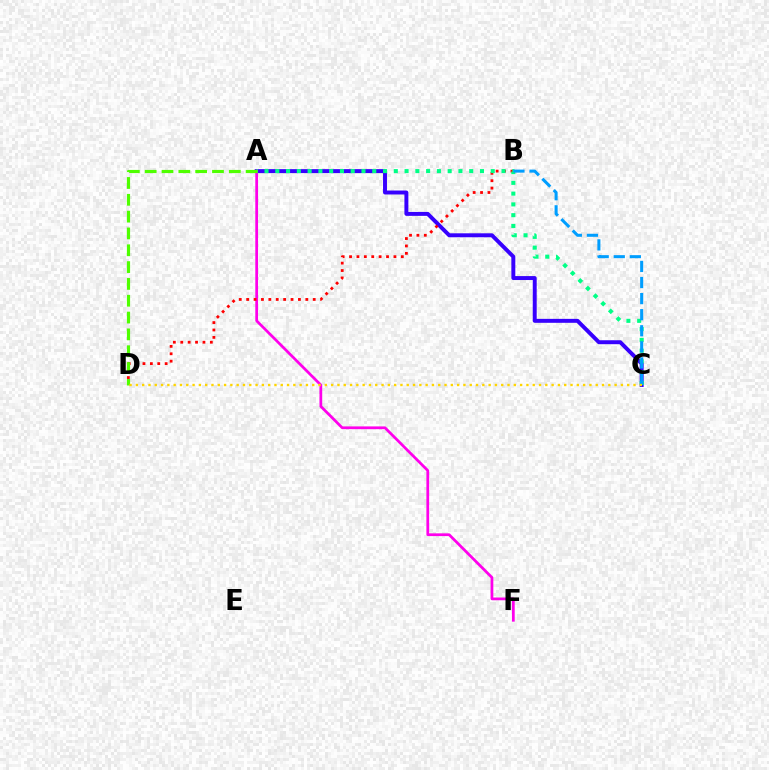{('A', 'C'): [{'color': '#3700ff', 'line_style': 'solid', 'thickness': 2.84}, {'color': '#00ff86', 'line_style': 'dotted', 'thickness': 2.93}], ('A', 'F'): [{'color': '#ff00ed', 'line_style': 'solid', 'thickness': 1.98}], ('B', 'D'): [{'color': '#ff0000', 'line_style': 'dotted', 'thickness': 2.01}], ('B', 'C'): [{'color': '#009eff', 'line_style': 'dashed', 'thickness': 2.18}], ('A', 'D'): [{'color': '#4fff00', 'line_style': 'dashed', 'thickness': 2.29}], ('C', 'D'): [{'color': '#ffd500', 'line_style': 'dotted', 'thickness': 1.71}]}